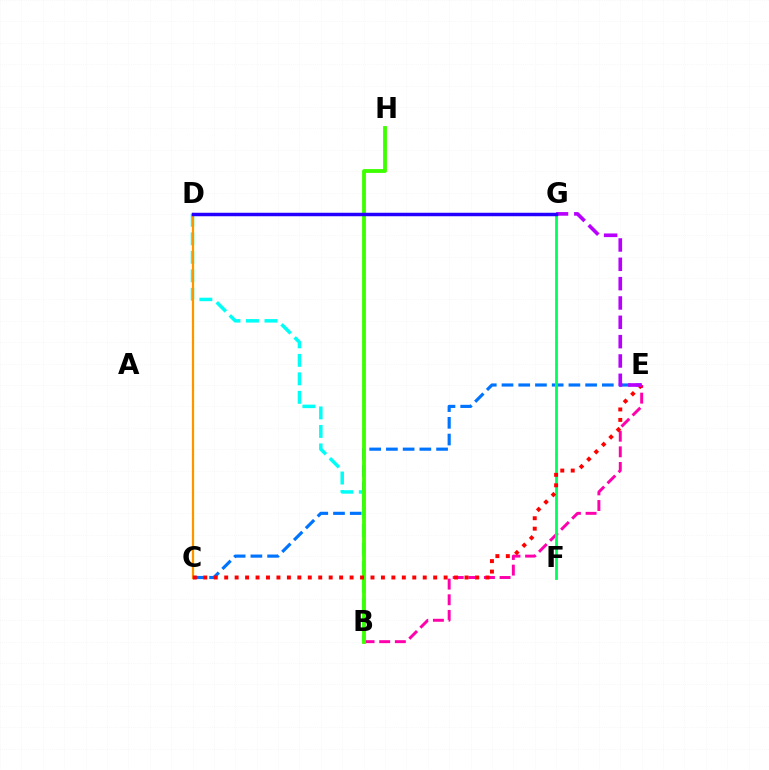{('C', 'E'): [{'color': '#0074ff', 'line_style': 'dashed', 'thickness': 2.27}, {'color': '#ff0000', 'line_style': 'dotted', 'thickness': 2.84}], ('B', 'D'): [{'color': '#00fff6', 'line_style': 'dashed', 'thickness': 2.51}], ('B', 'E'): [{'color': '#ff00ac', 'line_style': 'dashed', 'thickness': 2.12}], ('C', 'D'): [{'color': '#d1ff00', 'line_style': 'solid', 'thickness': 1.63}, {'color': '#ff9400', 'line_style': 'solid', 'thickness': 1.51}], ('B', 'H'): [{'color': '#3dff00', 'line_style': 'solid', 'thickness': 2.75}], ('F', 'G'): [{'color': '#00ff5c', 'line_style': 'solid', 'thickness': 2.01}], ('E', 'G'): [{'color': '#b900ff', 'line_style': 'dashed', 'thickness': 2.63}], ('D', 'G'): [{'color': '#2500ff', 'line_style': 'solid', 'thickness': 2.5}]}